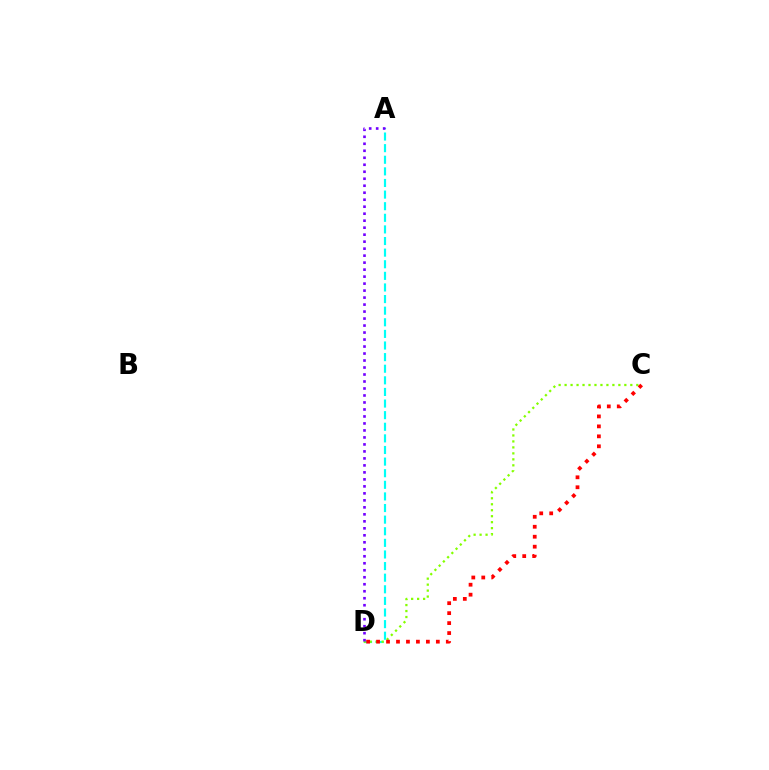{('A', 'D'): [{'color': '#00fff6', 'line_style': 'dashed', 'thickness': 1.58}, {'color': '#7200ff', 'line_style': 'dotted', 'thickness': 1.9}], ('C', 'D'): [{'color': '#84ff00', 'line_style': 'dotted', 'thickness': 1.62}, {'color': '#ff0000', 'line_style': 'dotted', 'thickness': 2.71}]}